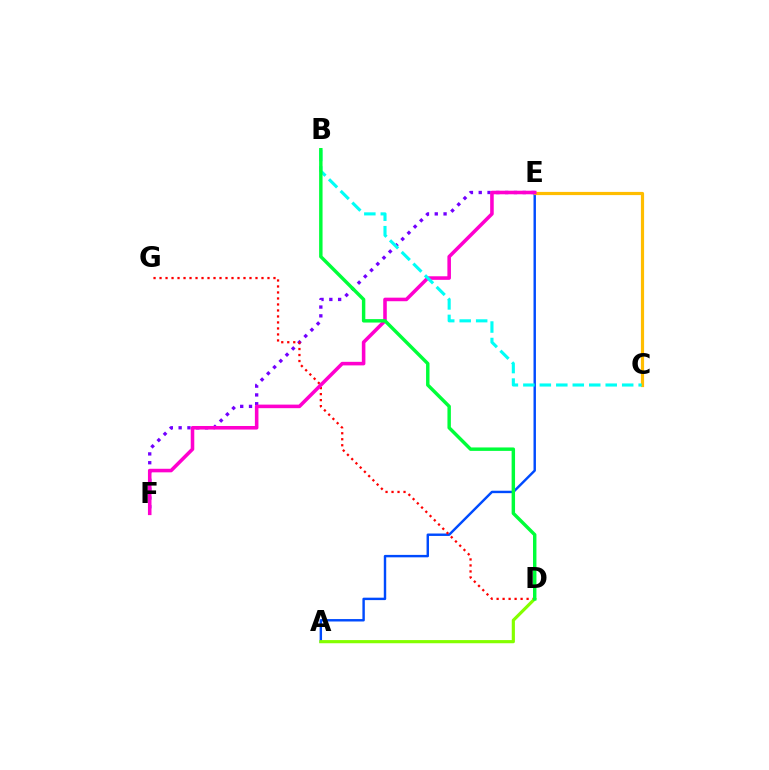{('E', 'F'): [{'color': '#7200ff', 'line_style': 'dotted', 'thickness': 2.39}, {'color': '#ff00cf', 'line_style': 'solid', 'thickness': 2.57}], ('A', 'E'): [{'color': '#004bff', 'line_style': 'solid', 'thickness': 1.75}], ('D', 'G'): [{'color': '#ff0000', 'line_style': 'dotted', 'thickness': 1.63}], ('C', 'E'): [{'color': '#ffbd00', 'line_style': 'solid', 'thickness': 2.3}], ('A', 'D'): [{'color': '#84ff00', 'line_style': 'solid', 'thickness': 2.27}], ('B', 'C'): [{'color': '#00fff6', 'line_style': 'dashed', 'thickness': 2.24}], ('B', 'D'): [{'color': '#00ff39', 'line_style': 'solid', 'thickness': 2.47}]}